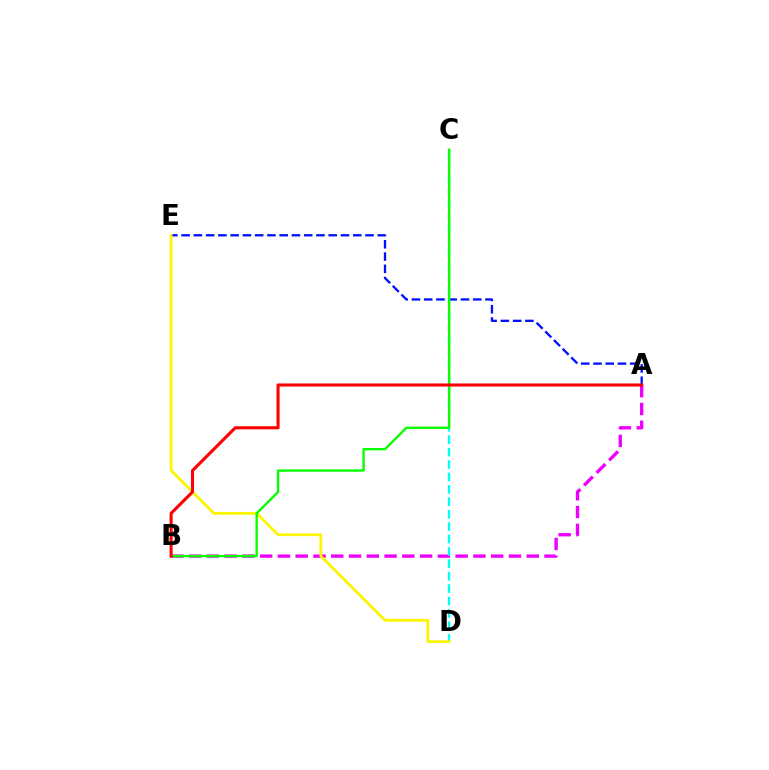{('A', 'B'): [{'color': '#ee00ff', 'line_style': 'dashed', 'thickness': 2.41}, {'color': '#ff0000', 'line_style': 'solid', 'thickness': 2.22}], ('C', 'D'): [{'color': '#00fff6', 'line_style': 'dashed', 'thickness': 1.69}], ('A', 'E'): [{'color': '#0010ff', 'line_style': 'dashed', 'thickness': 1.67}], ('D', 'E'): [{'color': '#fcf500', 'line_style': 'solid', 'thickness': 2.0}], ('B', 'C'): [{'color': '#08ff00', 'line_style': 'solid', 'thickness': 1.7}]}